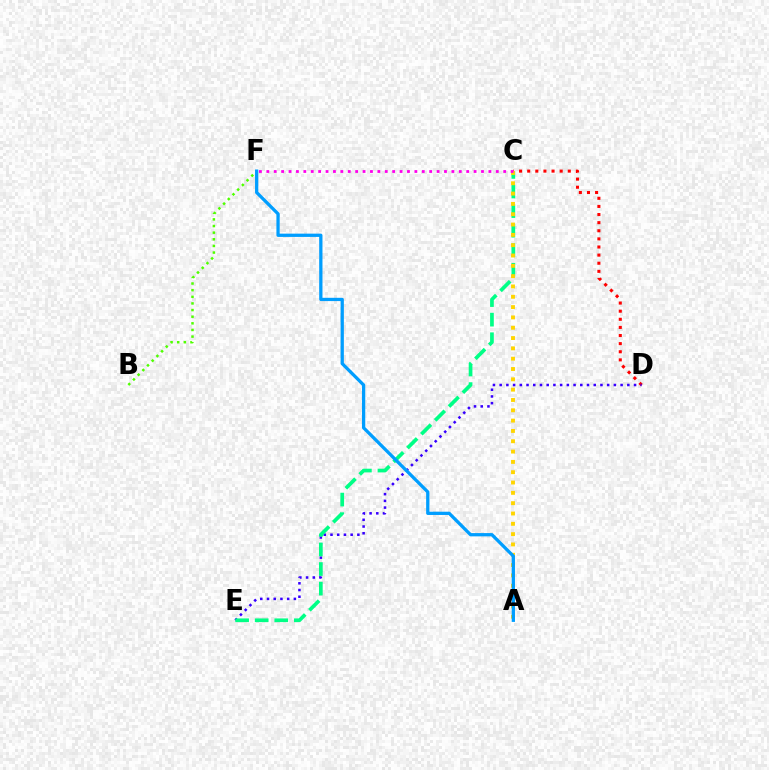{('C', 'D'): [{'color': '#ff0000', 'line_style': 'dotted', 'thickness': 2.2}], ('D', 'E'): [{'color': '#3700ff', 'line_style': 'dotted', 'thickness': 1.83}], ('B', 'F'): [{'color': '#4fff00', 'line_style': 'dotted', 'thickness': 1.8}], ('C', 'E'): [{'color': '#00ff86', 'line_style': 'dashed', 'thickness': 2.66}], ('A', 'C'): [{'color': '#ffd500', 'line_style': 'dotted', 'thickness': 2.8}], ('C', 'F'): [{'color': '#ff00ed', 'line_style': 'dotted', 'thickness': 2.01}], ('A', 'F'): [{'color': '#009eff', 'line_style': 'solid', 'thickness': 2.36}]}